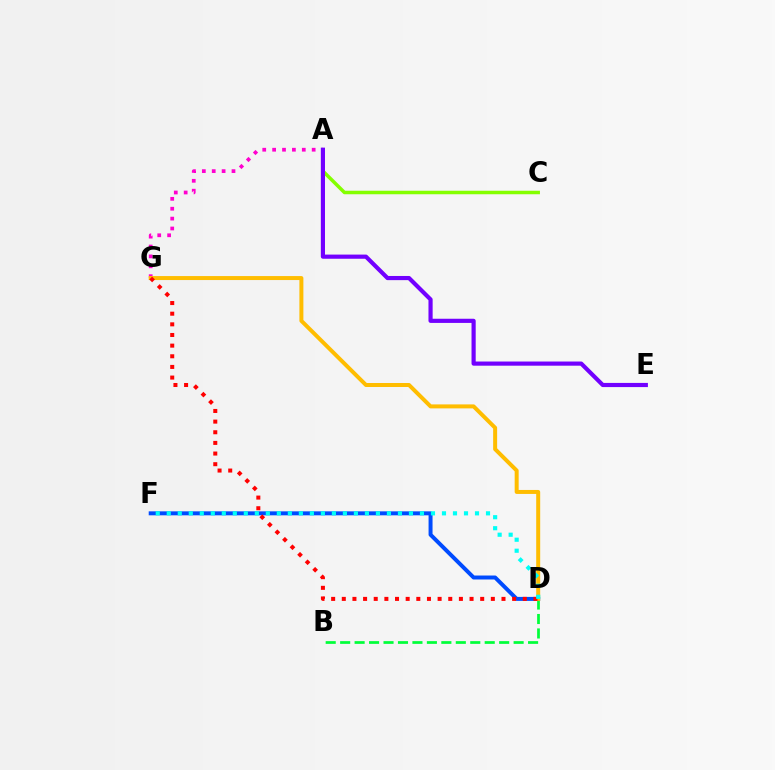{('A', 'G'): [{'color': '#ff00cf', 'line_style': 'dotted', 'thickness': 2.69}], ('B', 'D'): [{'color': '#00ff39', 'line_style': 'dashed', 'thickness': 1.96}], ('A', 'C'): [{'color': '#84ff00', 'line_style': 'solid', 'thickness': 2.52}], ('D', 'F'): [{'color': '#004bff', 'line_style': 'solid', 'thickness': 2.86}, {'color': '#00fff6', 'line_style': 'dotted', 'thickness': 2.99}], ('A', 'E'): [{'color': '#7200ff', 'line_style': 'solid', 'thickness': 3.0}], ('D', 'G'): [{'color': '#ffbd00', 'line_style': 'solid', 'thickness': 2.87}, {'color': '#ff0000', 'line_style': 'dotted', 'thickness': 2.89}]}